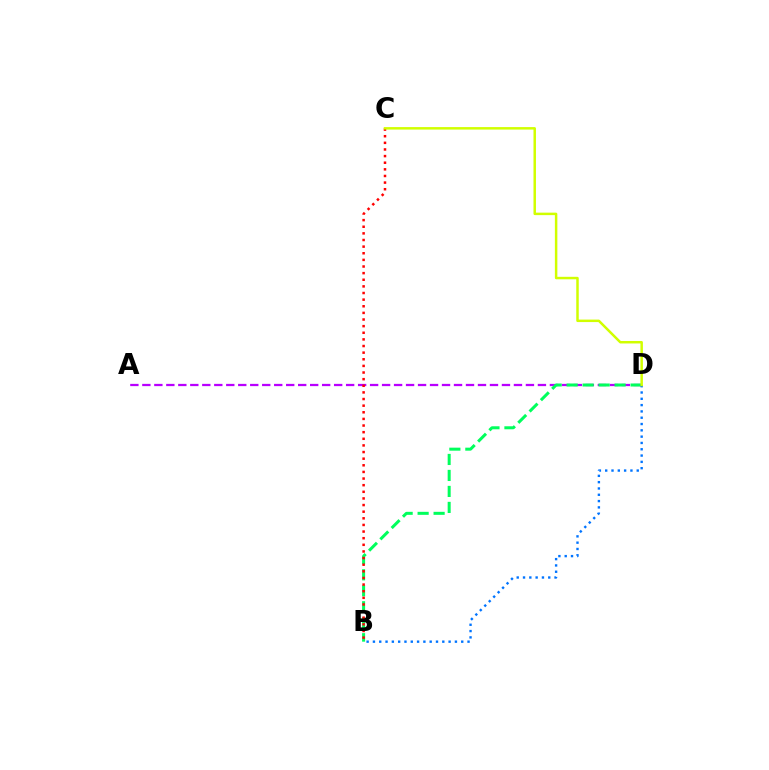{('A', 'D'): [{'color': '#b900ff', 'line_style': 'dashed', 'thickness': 1.63}], ('B', 'D'): [{'color': '#00ff5c', 'line_style': 'dashed', 'thickness': 2.17}, {'color': '#0074ff', 'line_style': 'dotted', 'thickness': 1.71}], ('B', 'C'): [{'color': '#ff0000', 'line_style': 'dotted', 'thickness': 1.8}], ('C', 'D'): [{'color': '#d1ff00', 'line_style': 'solid', 'thickness': 1.79}]}